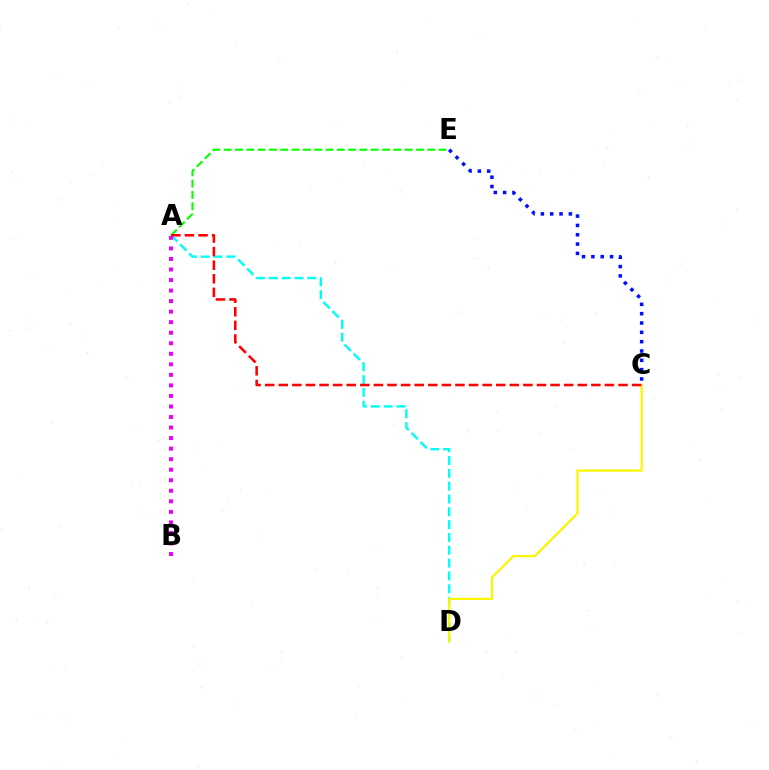{('A', 'E'): [{'color': '#08ff00', 'line_style': 'dashed', 'thickness': 1.54}], ('A', 'D'): [{'color': '#00fff6', 'line_style': 'dashed', 'thickness': 1.74}], ('C', 'D'): [{'color': '#fcf500', 'line_style': 'solid', 'thickness': 1.6}], ('A', 'C'): [{'color': '#ff0000', 'line_style': 'dashed', 'thickness': 1.85}], ('C', 'E'): [{'color': '#0010ff', 'line_style': 'dotted', 'thickness': 2.53}], ('A', 'B'): [{'color': '#ee00ff', 'line_style': 'dotted', 'thickness': 2.86}]}